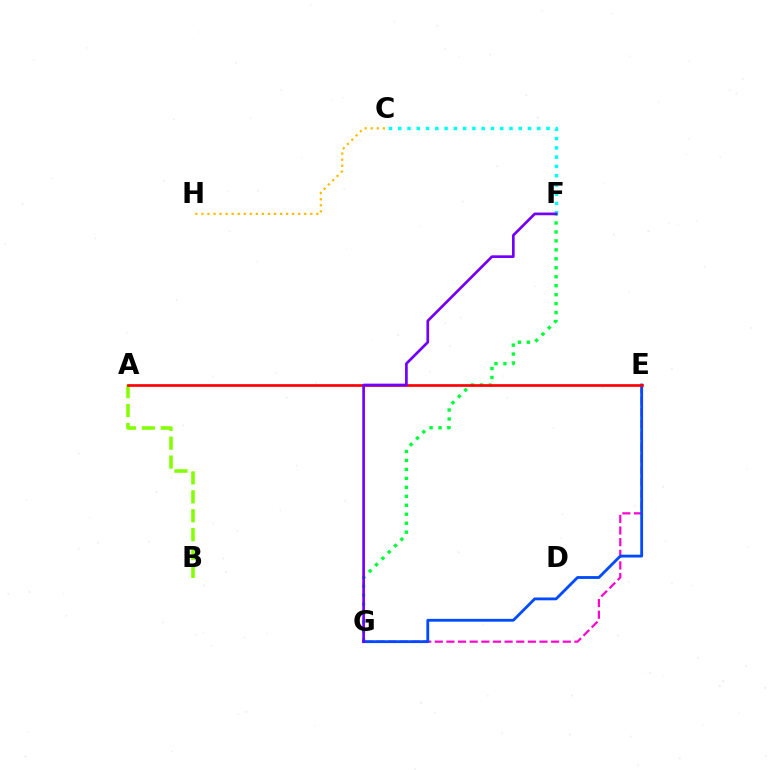{('A', 'B'): [{'color': '#84ff00', 'line_style': 'dashed', 'thickness': 2.57}], ('E', 'G'): [{'color': '#ff00cf', 'line_style': 'dashed', 'thickness': 1.58}, {'color': '#004bff', 'line_style': 'solid', 'thickness': 2.03}], ('F', 'G'): [{'color': '#00ff39', 'line_style': 'dotted', 'thickness': 2.44}, {'color': '#7200ff', 'line_style': 'solid', 'thickness': 1.94}], ('C', 'F'): [{'color': '#00fff6', 'line_style': 'dotted', 'thickness': 2.52}], ('A', 'E'): [{'color': '#ff0000', 'line_style': 'solid', 'thickness': 1.93}], ('C', 'H'): [{'color': '#ffbd00', 'line_style': 'dotted', 'thickness': 1.64}]}